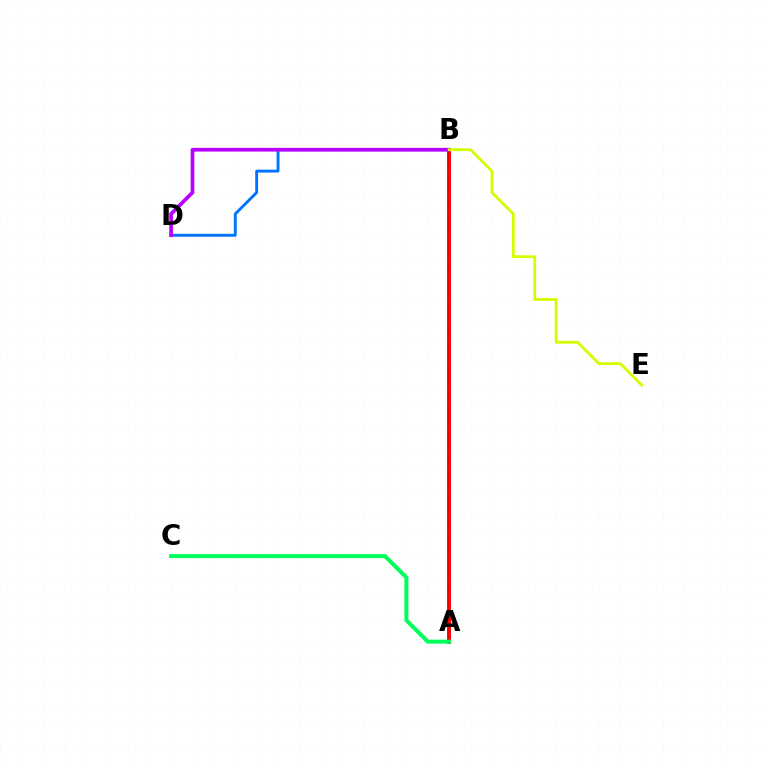{('B', 'D'): [{'color': '#0074ff', 'line_style': 'solid', 'thickness': 2.08}, {'color': '#b900ff', 'line_style': 'solid', 'thickness': 2.67}], ('A', 'B'): [{'color': '#ff0000', 'line_style': 'solid', 'thickness': 2.83}], ('A', 'C'): [{'color': '#00ff5c', 'line_style': 'solid', 'thickness': 2.89}], ('B', 'E'): [{'color': '#d1ff00', 'line_style': 'solid', 'thickness': 2.01}]}